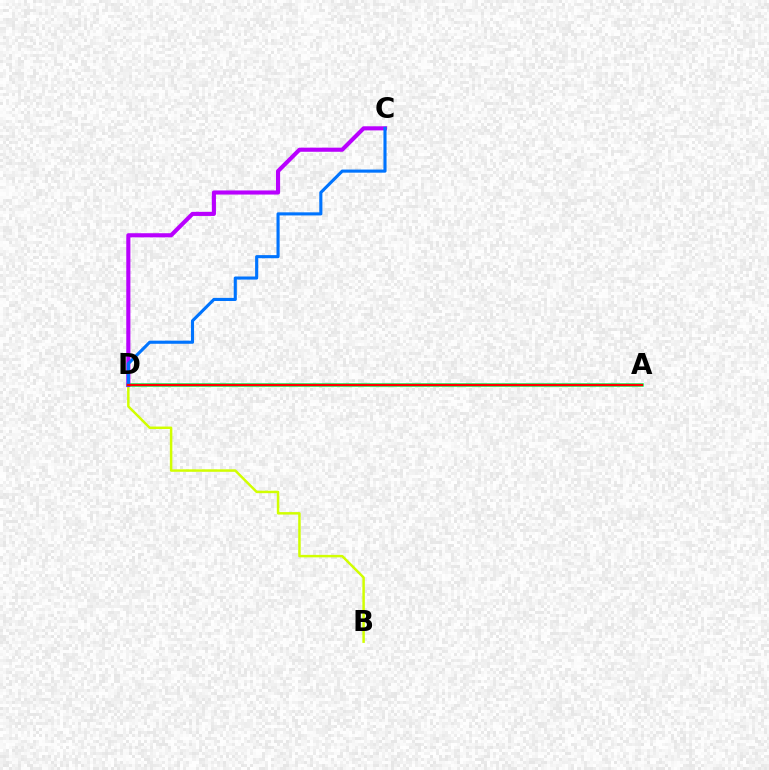{('A', 'D'): [{'color': '#00ff5c', 'line_style': 'solid', 'thickness': 2.53}, {'color': '#ff0000', 'line_style': 'solid', 'thickness': 1.62}], ('B', 'D'): [{'color': '#d1ff00', 'line_style': 'solid', 'thickness': 1.78}], ('C', 'D'): [{'color': '#b900ff', 'line_style': 'solid', 'thickness': 2.96}, {'color': '#0074ff', 'line_style': 'solid', 'thickness': 2.23}]}